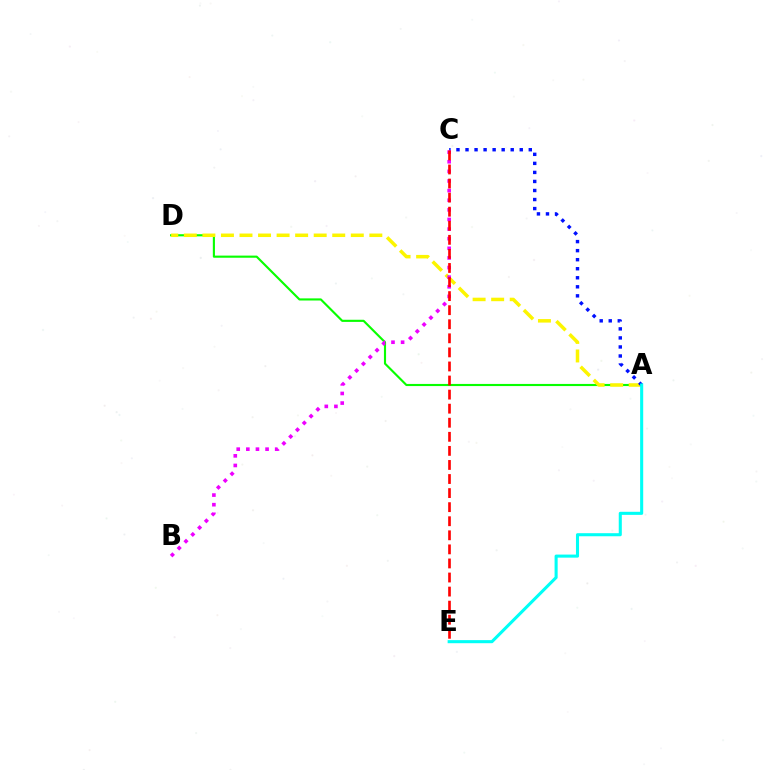{('A', 'D'): [{'color': '#08ff00', 'line_style': 'solid', 'thickness': 1.54}, {'color': '#fcf500', 'line_style': 'dashed', 'thickness': 2.52}], ('A', 'C'): [{'color': '#0010ff', 'line_style': 'dotted', 'thickness': 2.46}], ('A', 'E'): [{'color': '#00fff6', 'line_style': 'solid', 'thickness': 2.21}], ('B', 'C'): [{'color': '#ee00ff', 'line_style': 'dotted', 'thickness': 2.61}], ('C', 'E'): [{'color': '#ff0000', 'line_style': 'dashed', 'thickness': 1.91}]}